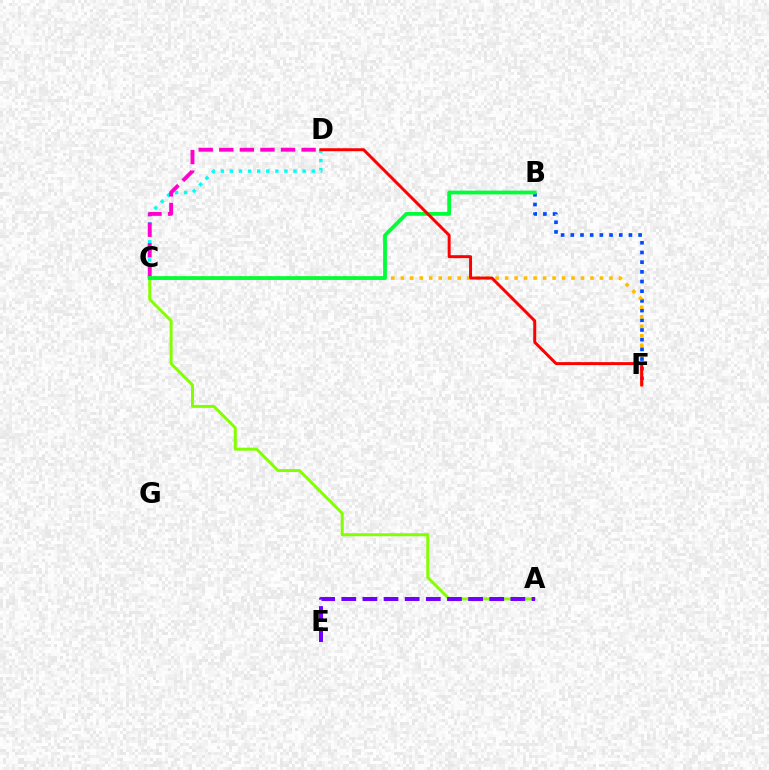{('C', 'D'): [{'color': '#00fff6', 'line_style': 'dotted', 'thickness': 2.47}, {'color': '#ff00cf', 'line_style': 'dashed', 'thickness': 2.8}], ('B', 'F'): [{'color': '#004bff', 'line_style': 'dotted', 'thickness': 2.63}], ('C', 'F'): [{'color': '#ffbd00', 'line_style': 'dotted', 'thickness': 2.58}], ('A', 'C'): [{'color': '#84ff00', 'line_style': 'solid', 'thickness': 2.14}], ('B', 'C'): [{'color': '#00ff39', 'line_style': 'solid', 'thickness': 2.73}], ('D', 'F'): [{'color': '#ff0000', 'line_style': 'solid', 'thickness': 2.14}], ('A', 'E'): [{'color': '#7200ff', 'line_style': 'dashed', 'thickness': 2.87}]}